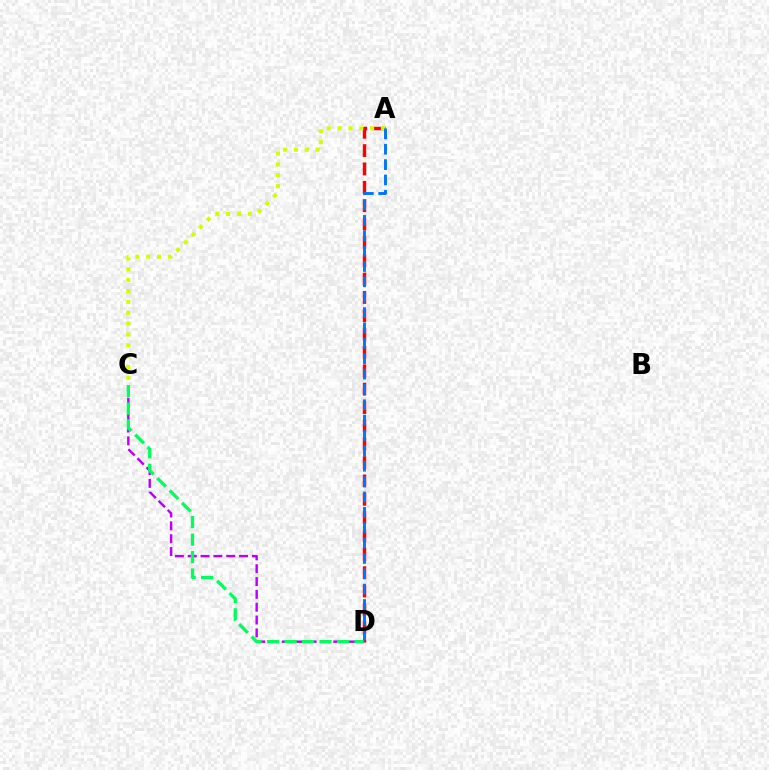{('C', 'D'): [{'color': '#b900ff', 'line_style': 'dashed', 'thickness': 1.74}, {'color': '#00ff5c', 'line_style': 'dashed', 'thickness': 2.38}], ('A', 'D'): [{'color': '#ff0000', 'line_style': 'dashed', 'thickness': 2.49}, {'color': '#0074ff', 'line_style': 'dashed', 'thickness': 2.09}], ('A', 'C'): [{'color': '#d1ff00', 'line_style': 'dotted', 'thickness': 2.95}]}